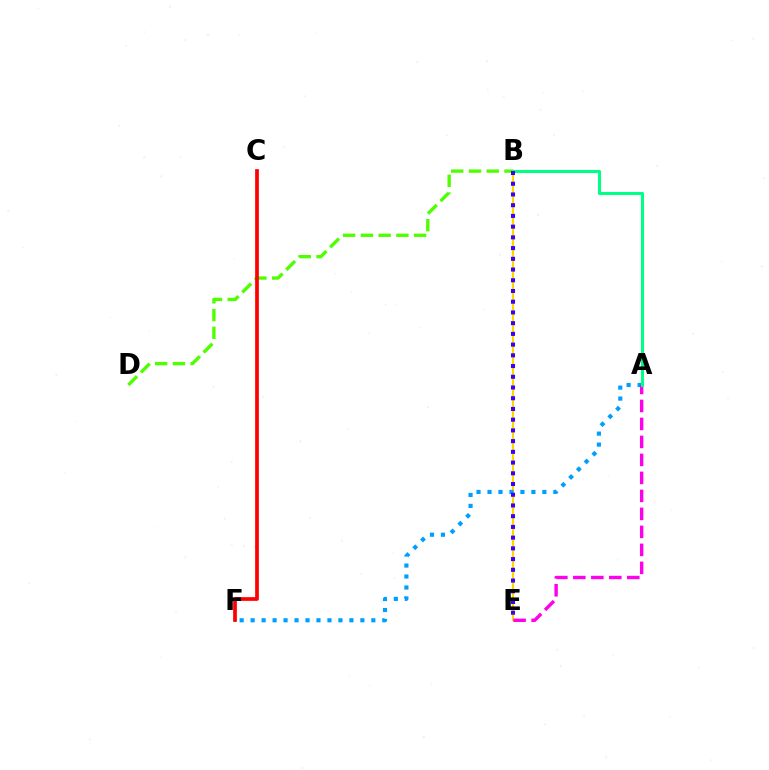{('B', 'E'): [{'color': '#ffd500', 'line_style': 'solid', 'thickness': 1.55}, {'color': '#3700ff', 'line_style': 'dotted', 'thickness': 2.91}], ('A', 'F'): [{'color': '#009eff', 'line_style': 'dotted', 'thickness': 2.98}], ('A', 'E'): [{'color': '#ff00ed', 'line_style': 'dashed', 'thickness': 2.44}], ('A', 'B'): [{'color': '#00ff86', 'line_style': 'solid', 'thickness': 2.2}], ('B', 'D'): [{'color': '#4fff00', 'line_style': 'dashed', 'thickness': 2.41}], ('C', 'F'): [{'color': '#ff0000', 'line_style': 'solid', 'thickness': 2.68}]}